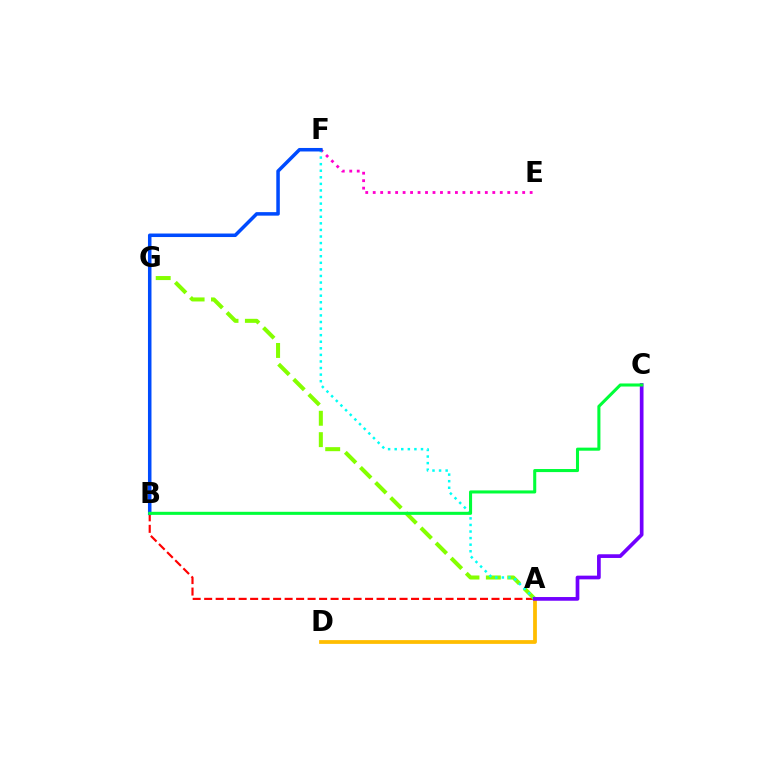{('A', 'B'): [{'color': '#ff0000', 'line_style': 'dashed', 'thickness': 1.56}], ('A', 'D'): [{'color': '#ffbd00', 'line_style': 'solid', 'thickness': 2.71}], ('E', 'F'): [{'color': '#ff00cf', 'line_style': 'dotted', 'thickness': 2.03}], ('A', 'G'): [{'color': '#84ff00', 'line_style': 'dashed', 'thickness': 2.9}], ('A', 'F'): [{'color': '#00fff6', 'line_style': 'dotted', 'thickness': 1.79}], ('B', 'F'): [{'color': '#004bff', 'line_style': 'solid', 'thickness': 2.53}], ('A', 'C'): [{'color': '#7200ff', 'line_style': 'solid', 'thickness': 2.66}], ('B', 'C'): [{'color': '#00ff39', 'line_style': 'solid', 'thickness': 2.21}]}